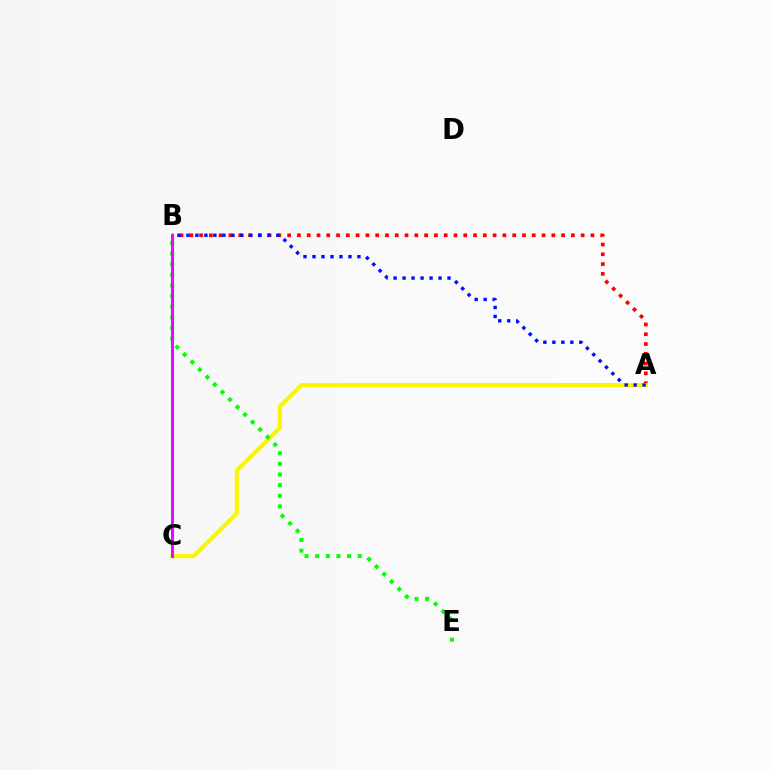{('A', 'B'): [{'color': '#ff0000', 'line_style': 'dotted', 'thickness': 2.66}, {'color': '#0010ff', 'line_style': 'dotted', 'thickness': 2.44}], ('A', 'C'): [{'color': '#fcf500', 'line_style': 'solid', 'thickness': 2.95}], ('B', 'C'): [{'color': '#00fff6', 'line_style': 'solid', 'thickness': 2.23}, {'color': '#ee00ff', 'line_style': 'solid', 'thickness': 2.06}], ('B', 'E'): [{'color': '#08ff00', 'line_style': 'dotted', 'thickness': 2.89}]}